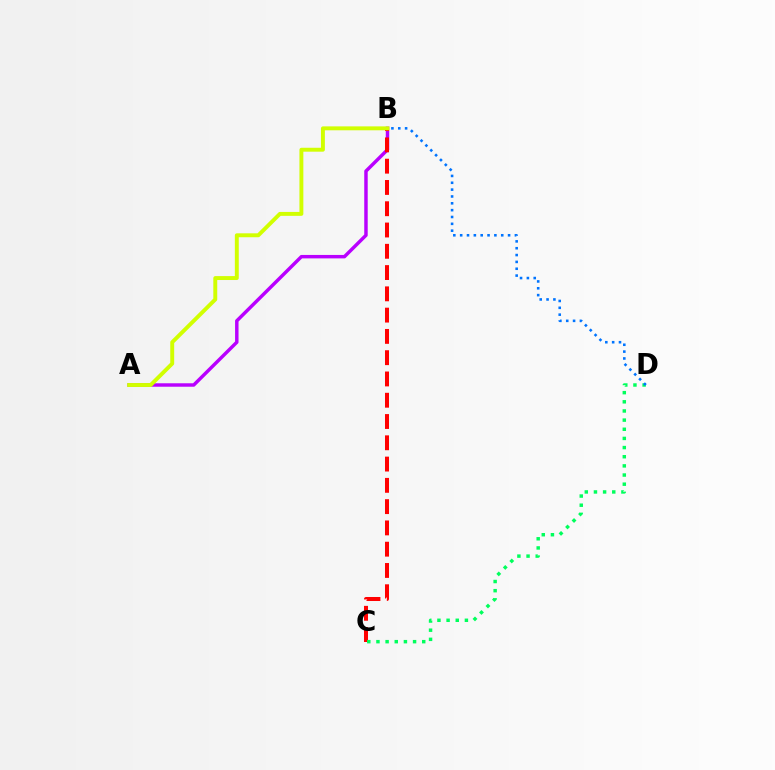{('A', 'B'): [{'color': '#b900ff', 'line_style': 'solid', 'thickness': 2.49}, {'color': '#d1ff00', 'line_style': 'solid', 'thickness': 2.82}], ('B', 'C'): [{'color': '#ff0000', 'line_style': 'dashed', 'thickness': 2.89}], ('C', 'D'): [{'color': '#00ff5c', 'line_style': 'dotted', 'thickness': 2.49}], ('B', 'D'): [{'color': '#0074ff', 'line_style': 'dotted', 'thickness': 1.86}]}